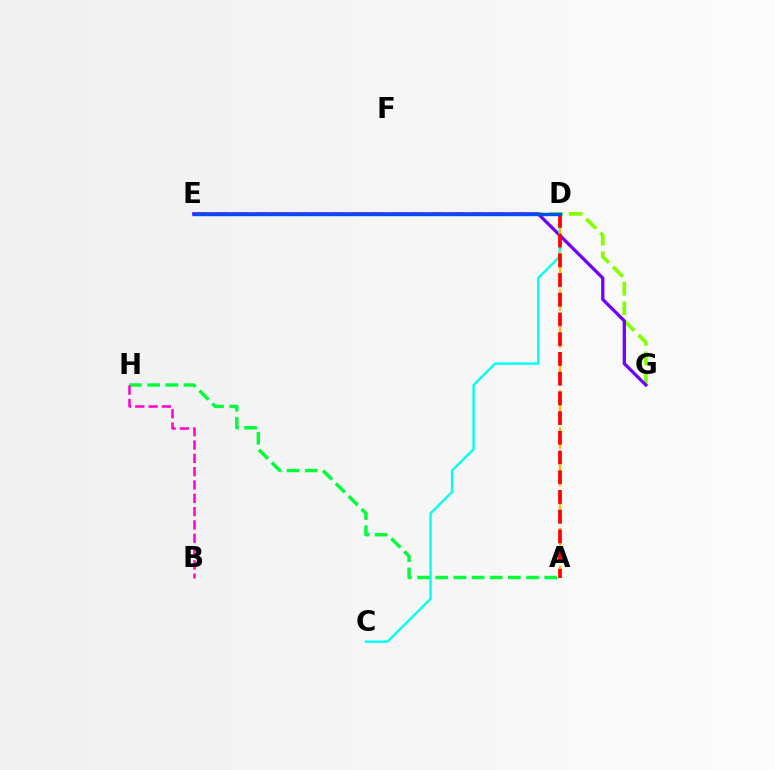{('A', 'H'): [{'color': '#00ff39', 'line_style': 'dashed', 'thickness': 2.47}], ('E', 'G'): [{'color': '#84ff00', 'line_style': 'dashed', 'thickness': 2.67}, {'color': '#7200ff', 'line_style': 'solid', 'thickness': 2.35}], ('C', 'D'): [{'color': '#00fff6', 'line_style': 'solid', 'thickness': 1.73}], ('A', 'D'): [{'color': '#ffbd00', 'line_style': 'dashed', 'thickness': 1.71}, {'color': '#ff0000', 'line_style': 'dashed', 'thickness': 2.68}], ('B', 'H'): [{'color': '#ff00cf', 'line_style': 'dashed', 'thickness': 1.81}], ('D', 'E'): [{'color': '#004bff', 'line_style': 'solid', 'thickness': 2.43}]}